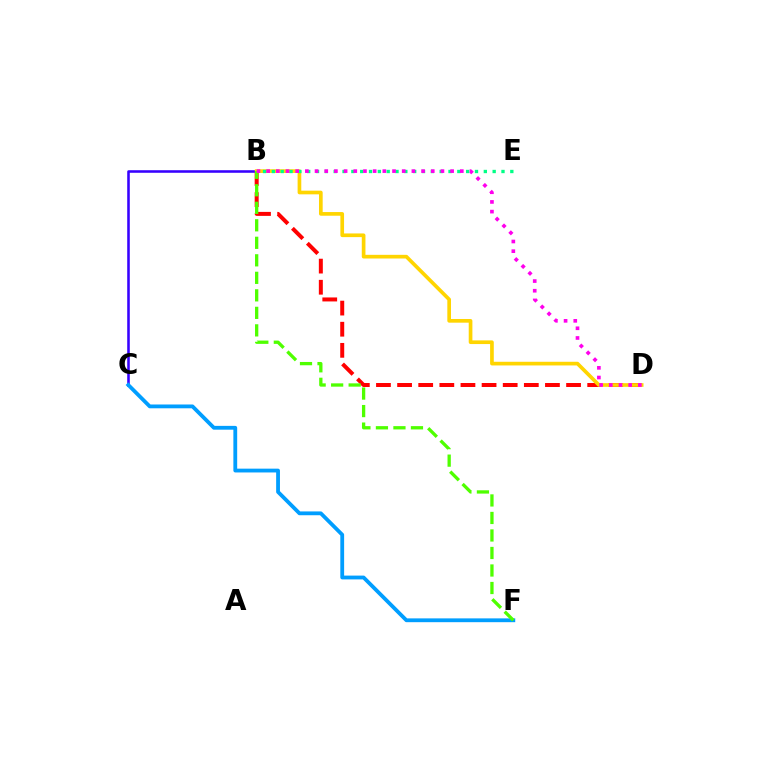{('B', 'D'): [{'color': '#ff0000', 'line_style': 'dashed', 'thickness': 2.87}, {'color': '#ffd500', 'line_style': 'solid', 'thickness': 2.65}, {'color': '#ff00ed', 'line_style': 'dotted', 'thickness': 2.63}], ('B', 'C'): [{'color': '#3700ff', 'line_style': 'solid', 'thickness': 1.85}], ('B', 'E'): [{'color': '#00ff86', 'line_style': 'dotted', 'thickness': 2.4}], ('C', 'F'): [{'color': '#009eff', 'line_style': 'solid', 'thickness': 2.74}], ('B', 'F'): [{'color': '#4fff00', 'line_style': 'dashed', 'thickness': 2.38}]}